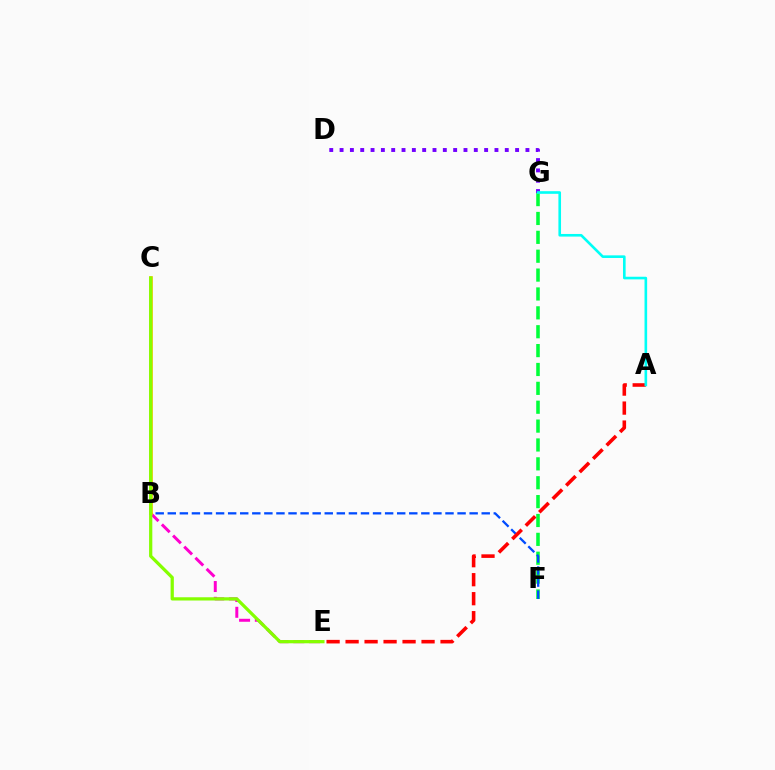{('D', 'G'): [{'color': '#7200ff', 'line_style': 'dotted', 'thickness': 2.81}], ('F', 'G'): [{'color': '#00ff39', 'line_style': 'dashed', 'thickness': 2.56}], ('B', 'E'): [{'color': '#ff00cf', 'line_style': 'dashed', 'thickness': 2.14}], ('B', 'F'): [{'color': '#004bff', 'line_style': 'dashed', 'thickness': 1.64}], ('B', 'C'): [{'color': '#ffbd00', 'line_style': 'solid', 'thickness': 2.62}], ('C', 'E'): [{'color': '#84ff00', 'line_style': 'solid', 'thickness': 2.33}], ('A', 'E'): [{'color': '#ff0000', 'line_style': 'dashed', 'thickness': 2.58}], ('A', 'G'): [{'color': '#00fff6', 'line_style': 'solid', 'thickness': 1.89}]}